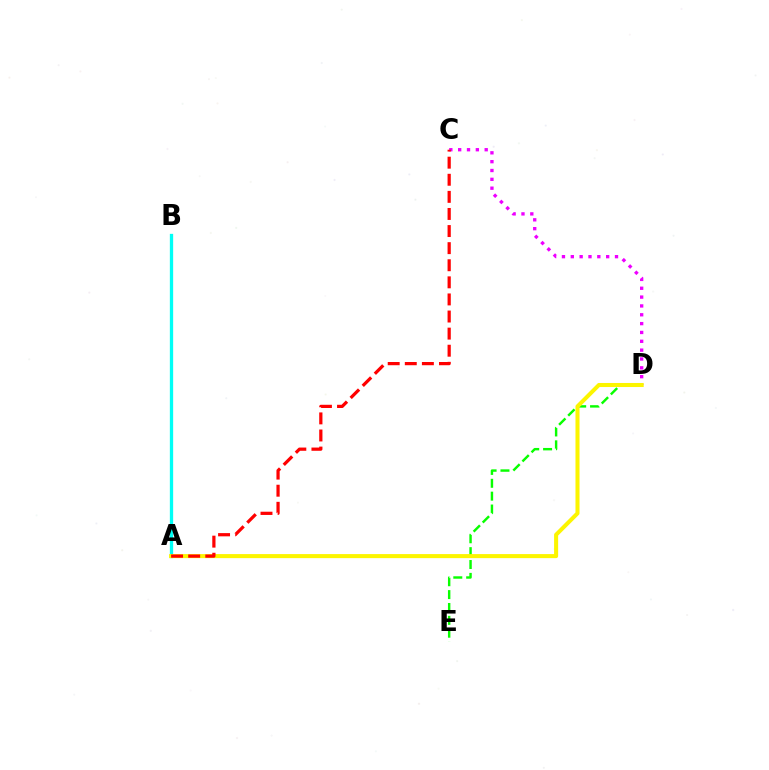{('A', 'B'): [{'color': '#0010ff', 'line_style': 'dashed', 'thickness': 2.0}, {'color': '#00fff6', 'line_style': 'solid', 'thickness': 2.38}], ('C', 'D'): [{'color': '#ee00ff', 'line_style': 'dotted', 'thickness': 2.4}], ('D', 'E'): [{'color': '#08ff00', 'line_style': 'dashed', 'thickness': 1.75}], ('A', 'D'): [{'color': '#fcf500', 'line_style': 'solid', 'thickness': 2.91}], ('A', 'C'): [{'color': '#ff0000', 'line_style': 'dashed', 'thickness': 2.32}]}